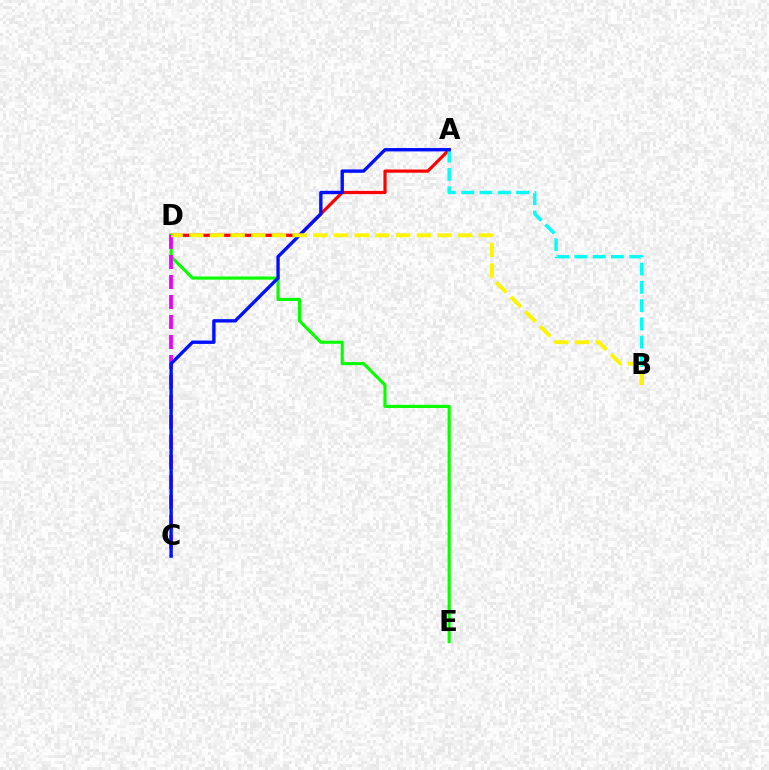{('A', 'D'): [{'color': '#ff0000', 'line_style': 'solid', 'thickness': 2.3}], ('A', 'B'): [{'color': '#00fff6', 'line_style': 'dashed', 'thickness': 2.49}], ('D', 'E'): [{'color': '#08ff00', 'line_style': 'solid', 'thickness': 2.25}], ('C', 'D'): [{'color': '#ee00ff', 'line_style': 'dashed', 'thickness': 2.72}], ('A', 'C'): [{'color': '#0010ff', 'line_style': 'solid', 'thickness': 2.43}], ('B', 'D'): [{'color': '#fcf500', 'line_style': 'dashed', 'thickness': 2.81}]}